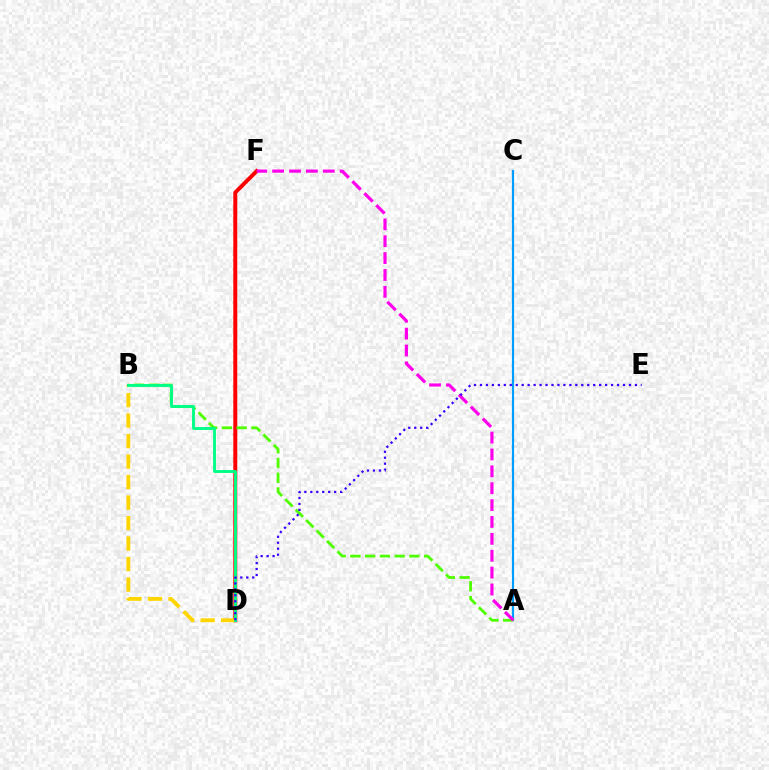{('D', 'F'): [{'color': '#ff0000', 'line_style': 'solid', 'thickness': 2.84}], ('A', 'C'): [{'color': '#009eff', 'line_style': 'solid', 'thickness': 1.57}], ('A', 'B'): [{'color': '#4fff00', 'line_style': 'dashed', 'thickness': 2.01}], ('B', 'D'): [{'color': '#ffd500', 'line_style': 'dashed', 'thickness': 2.78}, {'color': '#00ff86', 'line_style': 'solid', 'thickness': 2.09}], ('A', 'F'): [{'color': '#ff00ed', 'line_style': 'dashed', 'thickness': 2.29}], ('D', 'E'): [{'color': '#3700ff', 'line_style': 'dotted', 'thickness': 1.62}]}